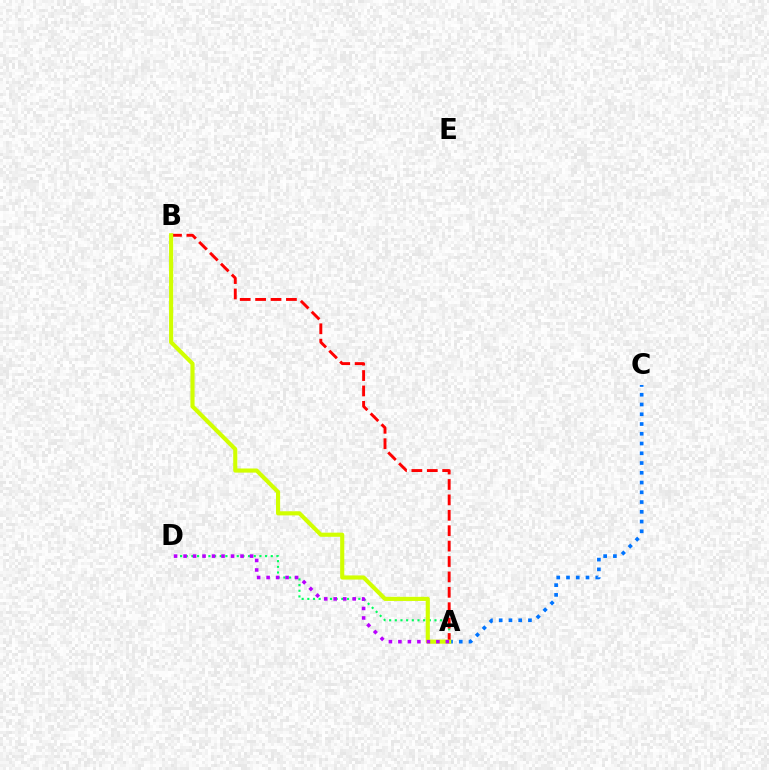{('A', 'D'): [{'color': '#00ff5c', 'line_style': 'dotted', 'thickness': 1.54}, {'color': '#b900ff', 'line_style': 'dotted', 'thickness': 2.58}], ('A', 'C'): [{'color': '#0074ff', 'line_style': 'dotted', 'thickness': 2.65}], ('A', 'B'): [{'color': '#ff0000', 'line_style': 'dashed', 'thickness': 2.09}, {'color': '#d1ff00', 'line_style': 'solid', 'thickness': 2.97}]}